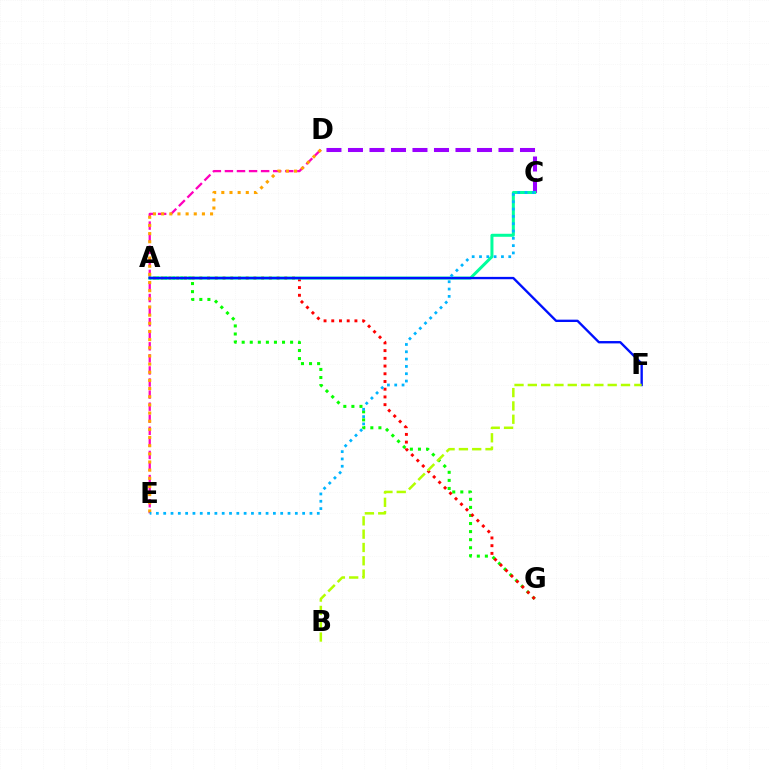{('A', 'G'): [{'color': '#08ff00', 'line_style': 'dotted', 'thickness': 2.19}, {'color': '#ff0000', 'line_style': 'dotted', 'thickness': 2.1}], ('D', 'E'): [{'color': '#ff00bd', 'line_style': 'dashed', 'thickness': 1.64}, {'color': '#ffa500', 'line_style': 'dotted', 'thickness': 2.22}], ('C', 'D'): [{'color': '#9b00ff', 'line_style': 'dashed', 'thickness': 2.92}], ('A', 'C'): [{'color': '#00ff9d', 'line_style': 'solid', 'thickness': 2.17}], ('A', 'F'): [{'color': '#0010ff', 'line_style': 'solid', 'thickness': 1.7}], ('C', 'E'): [{'color': '#00b5ff', 'line_style': 'dotted', 'thickness': 1.99}], ('B', 'F'): [{'color': '#b3ff00', 'line_style': 'dashed', 'thickness': 1.81}]}